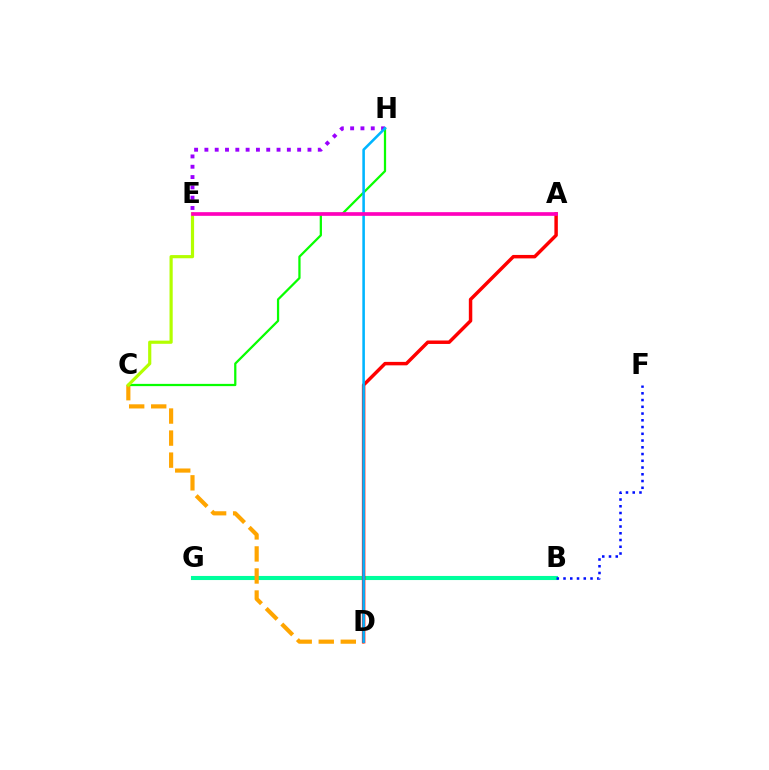{('B', 'G'): [{'color': '#00ff9d', 'line_style': 'solid', 'thickness': 2.95}], ('C', 'D'): [{'color': '#ffa500', 'line_style': 'dashed', 'thickness': 2.99}], ('E', 'H'): [{'color': '#9b00ff', 'line_style': 'dotted', 'thickness': 2.8}], ('A', 'D'): [{'color': '#ff0000', 'line_style': 'solid', 'thickness': 2.49}], ('B', 'F'): [{'color': '#0010ff', 'line_style': 'dotted', 'thickness': 1.83}], ('C', 'H'): [{'color': '#08ff00', 'line_style': 'solid', 'thickness': 1.62}], ('D', 'H'): [{'color': '#00b5ff', 'line_style': 'solid', 'thickness': 1.85}], ('C', 'E'): [{'color': '#b3ff00', 'line_style': 'solid', 'thickness': 2.29}], ('A', 'E'): [{'color': '#ff00bd', 'line_style': 'solid', 'thickness': 2.64}]}